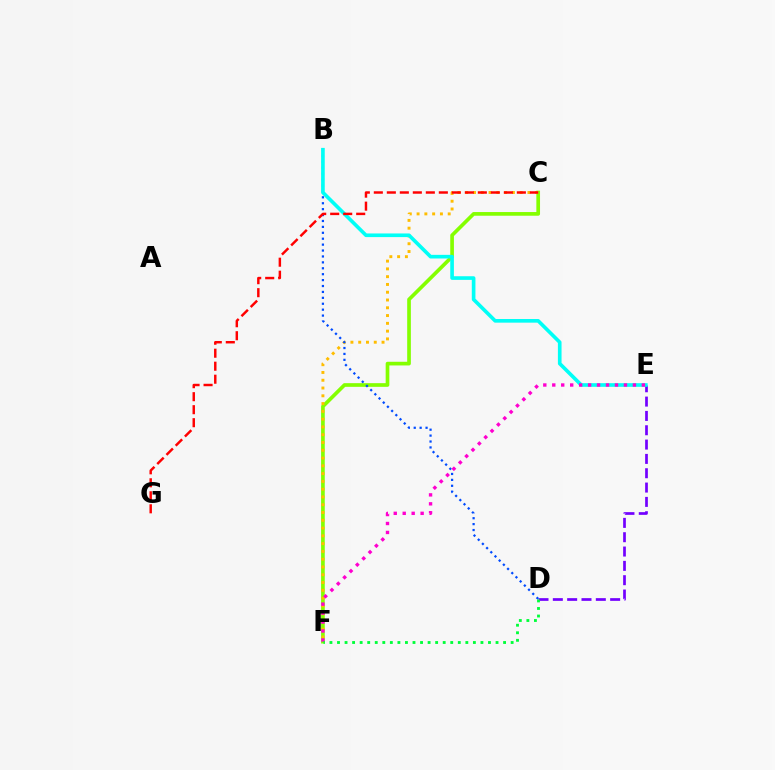{('C', 'F'): [{'color': '#84ff00', 'line_style': 'solid', 'thickness': 2.64}, {'color': '#ffbd00', 'line_style': 'dotted', 'thickness': 2.11}], ('D', 'E'): [{'color': '#7200ff', 'line_style': 'dashed', 'thickness': 1.95}], ('B', 'D'): [{'color': '#004bff', 'line_style': 'dotted', 'thickness': 1.61}], ('B', 'E'): [{'color': '#00fff6', 'line_style': 'solid', 'thickness': 2.62}], ('E', 'F'): [{'color': '#ff00cf', 'line_style': 'dotted', 'thickness': 2.43}], ('C', 'G'): [{'color': '#ff0000', 'line_style': 'dashed', 'thickness': 1.77}], ('D', 'F'): [{'color': '#00ff39', 'line_style': 'dotted', 'thickness': 2.05}]}